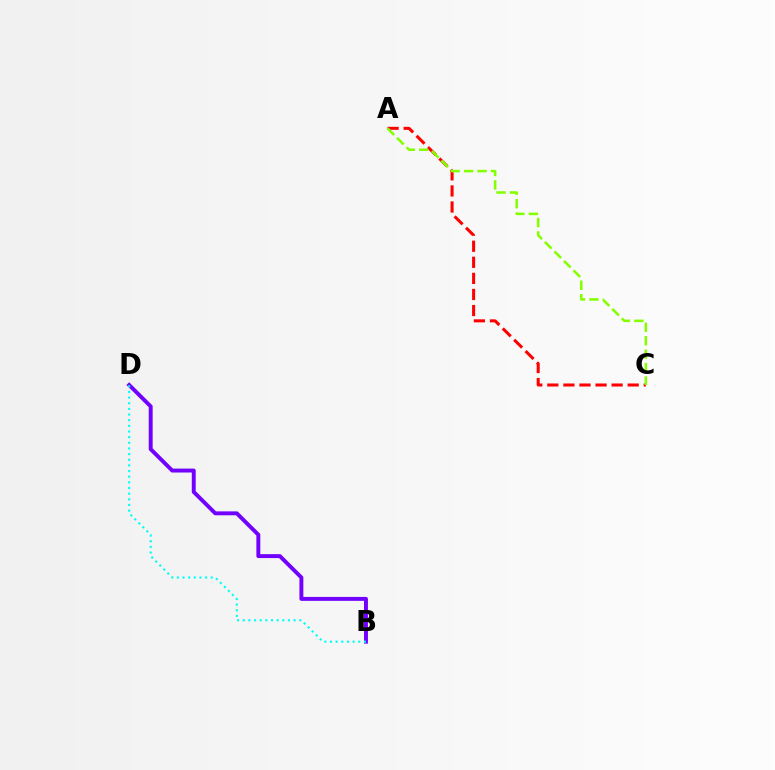{('A', 'C'): [{'color': '#ff0000', 'line_style': 'dashed', 'thickness': 2.18}, {'color': '#84ff00', 'line_style': 'dashed', 'thickness': 1.83}], ('B', 'D'): [{'color': '#7200ff', 'line_style': 'solid', 'thickness': 2.82}, {'color': '#00fff6', 'line_style': 'dotted', 'thickness': 1.54}]}